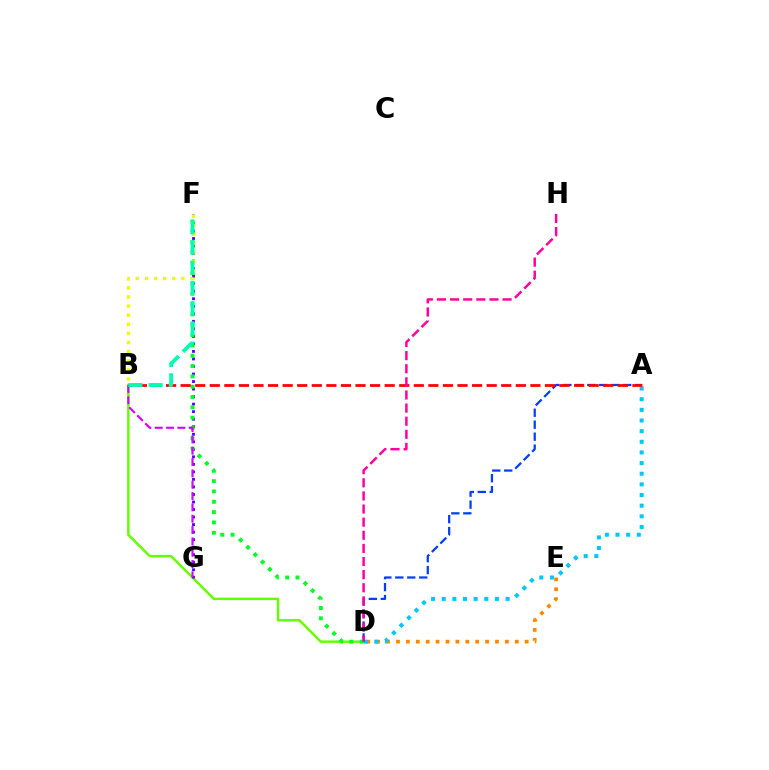{('B', 'D'): [{'color': '#66ff00', 'line_style': 'solid', 'thickness': 1.79}], ('D', 'E'): [{'color': '#ff8800', 'line_style': 'dotted', 'thickness': 2.69}], ('A', 'D'): [{'color': '#00c7ff', 'line_style': 'dotted', 'thickness': 2.89}, {'color': '#003fff', 'line_style': 'dashed', 'thickness': 1.62}], ('F', 'G'): [{'color': '#4f00ff', 'line_style': 'dotted', 'thickness': 2.05}], ('D', 'F'): [{'color': '#00ff27', 'line_style': 'dotted', 'thickness': 2.81}], ('A', 'B'): [{'color': '#ff0000', 'line_style': 'dashed', 'thickness': 1.98}], ('B', 'G'): [{'color': '#d600ff', 'line_style': 'dashed', 'thickness': 1.54}], ('B', 'F'): [{'color': '#eeff00', 'line_style': 'dotted', 'thickness': 2.48}, {'color': '#00ffaf', 'line_style': 'dashed', 'thickness': 2.75}], ('D', 'H'): [{'color': '#ff00a0', 'line_style': 'dashed', 'thickness': 1.78}]}